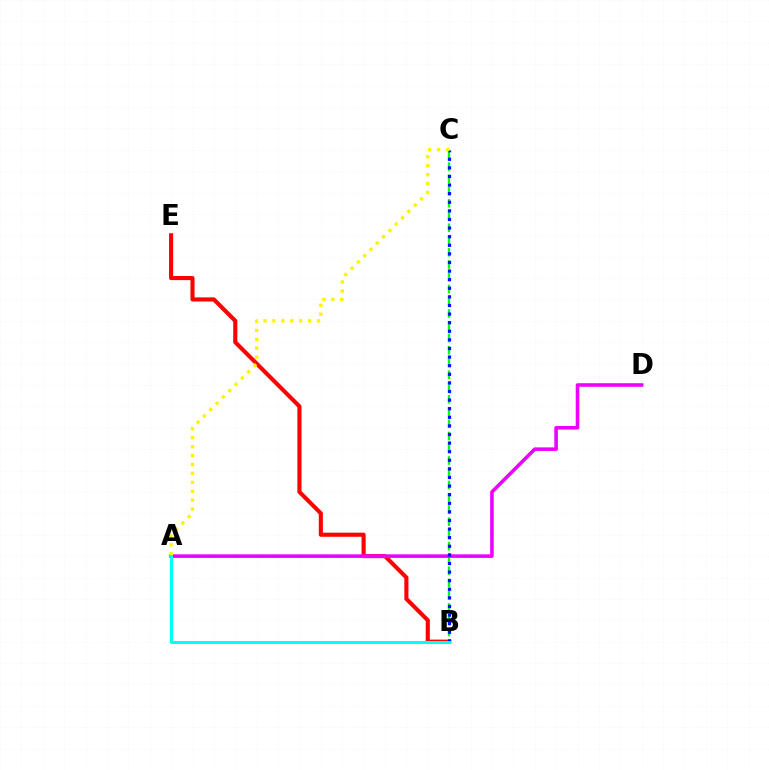{('B', 'E'): [{'color': '#ff0000', 'line_style': 'solid', 'thickness': 2.96}], ('B', 'C'): [{'color': '#08ff00', 'line_style': 'dashed', 'thickness': 1.66}, {'color': '#0010ff', 'line_style': 'dotted', 'thickness': 2.34}], ('A', 'D'): [{'color': '#ee00ff', 'line_style': 'solid', 'thickness': 2.57}], ('A', 'C'): [{'color': '#fcf500', 'line_style': 'dotted', 'thickness': 2.43}], ('A', 'B'): [{'color': '#00fff6', 'line_style': 'solid', 'thickness': 2.17}]}